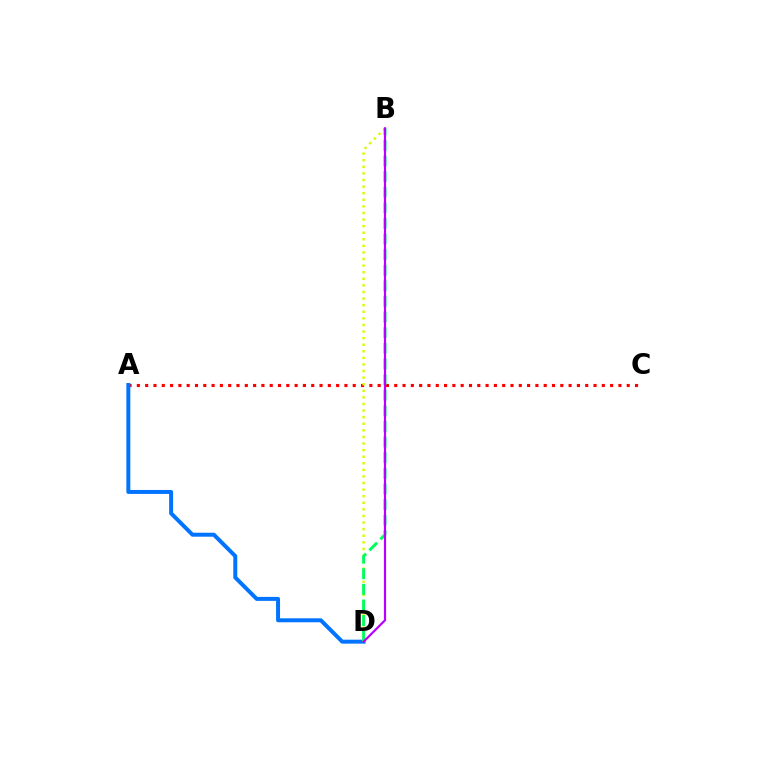{('A', 'C'): [{'color': '#ff0000', 'line_style': 'dotted', 'thickness': 2.26}], ('A', 'D'): [{'color': '#0074ff', 'line_style': 'solid', 'thickness': 2.86}], ('B', 'D'): [{'color': '#d1ff00', 'line_style': 'dotted', 'thickness': 1.79}, {'color': '#00ff5c', 'line_style': 'dashed', 'thickness': 2.12}, {'color': '#b900ff', 'line_style': 'solid', 'thickness': 1.58}]}